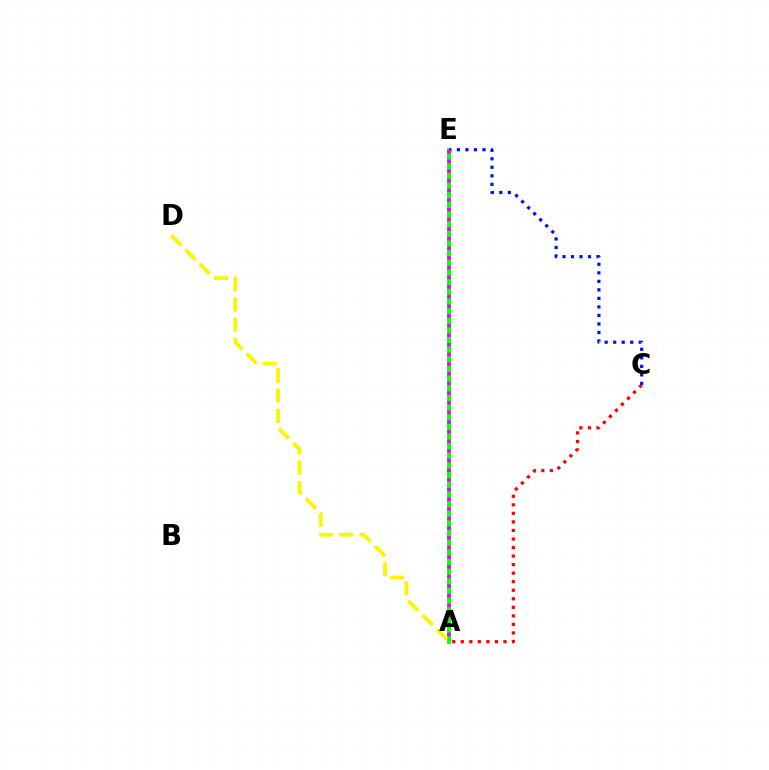{('A', 'E'): [{'color': '#00fff6', 'line_style': 'dashed', 'thickness': 1.73}, {'color': '#08ff00', 'line_style': 'solid', 'thickness': 2.77}, {'color': '#ee00ff', 'line_style': 'dotted', 'thickness': 2.62}], ('A', 'C'): [{'color': '#ff0000', 'line_style': 'dotted', 'thickness': 2.32}], ('C', 'E'): [{'color': '#0010ff', 'line_style': 'dotted', 'thickness': 2.31}], ('A', 'D'): [{'color': '#fcf500', 'line_style': 'dashed', 'thickness': 2.75}]}